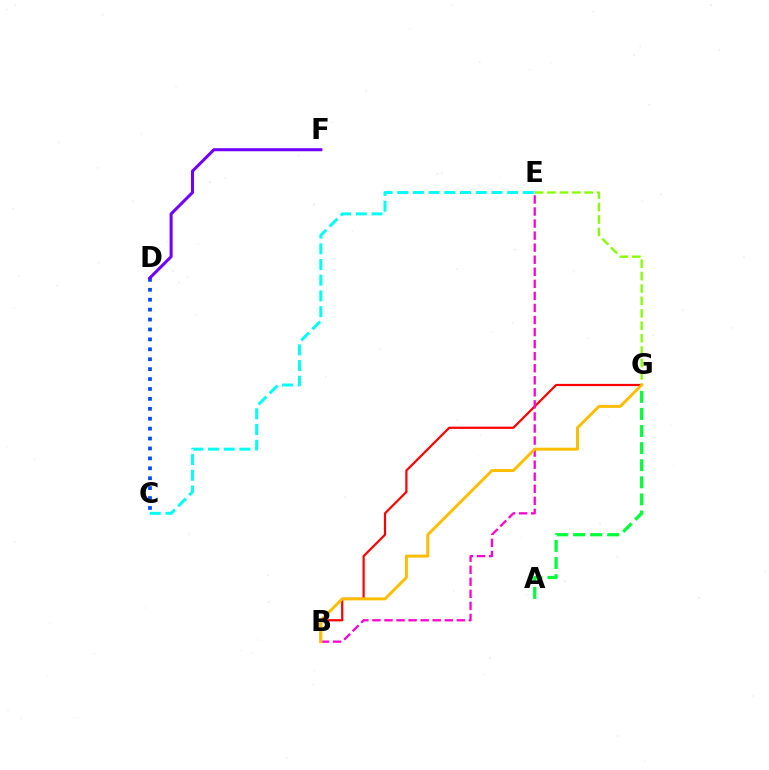{('C', 'E'): [{'color': '#00fff6', 'line_style': 'dashed', 'thickness': 2.13}], ('B', 'G'): [{'color': '#ff0000', 'line_style': 'solid', 'thickness': 1.59}, {'color': '#ffbd00', 'line_style': 'solid', 'thickness': 2.12}], ('A', 'G'): [{'color': '#00ff39', 'line_style': 'dashed', 'thickness': 2.32}], ('B', 'E'): [{'color': '#ff00cf', 'line_style': 'dashed', 'thickness': 1.64}], ('C', 'D'): [{'color': '#004bff', 'line_style': 'dotted', 'thickness': 2.69}], ('D', 'F'): [{'color': '#7200ff', 'line_style': 'solid', 'thickness': 2.19}], ('E', 'G'): [{'color': '#84ff00', 'line_style': 'dashed', 'thickness': 1.69}]}